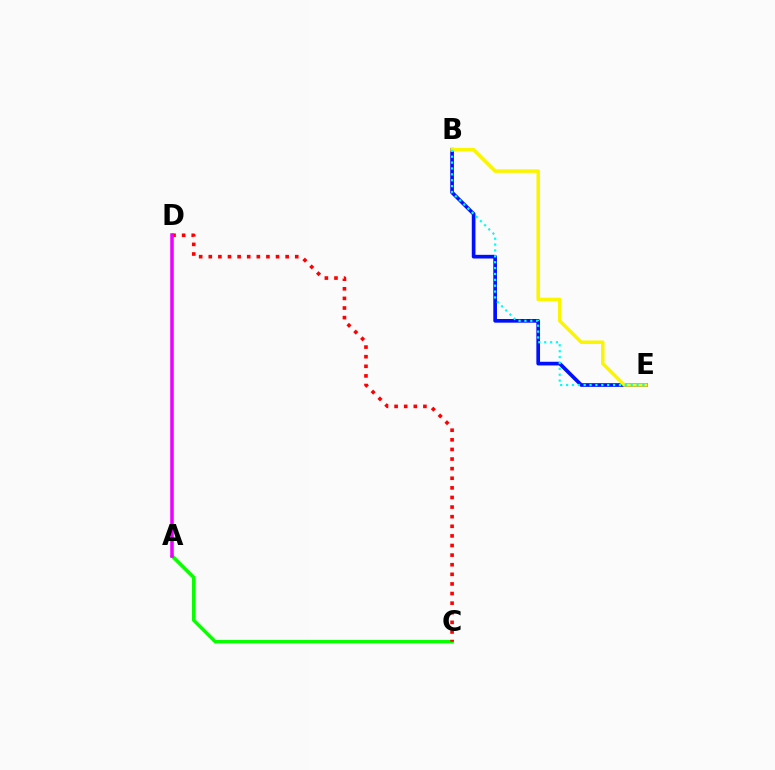{('A', 'C'): [{'color': '#08ff00', 'line_style': 'solid', 'thickness': 2.5}], ('B', 'E'): [{'color': '#0010ff', 'line_style': 'solid', 'thickness': 2.64}, {'color': '#fcf500', 'line_style': 'solid', 'thickness': 2.52}, {'color': '#00fff6', 'line_style': 'dotted', 'thickness': 1.6}], ('C', 'D'): [{'color': '#ff0000', 'line_style': 'dotted', 'thickness': 2.61}], ('A', 'D'): [{'color': '#ee00ff', 'line_style': 'solid', 'thickness': 2.54}]}